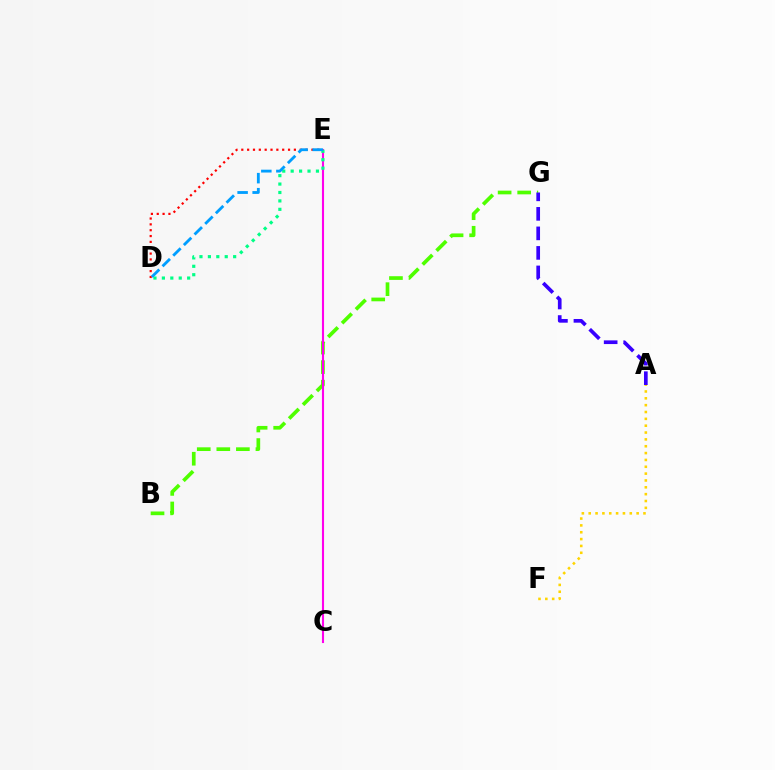{('B', 'G'): [{'color': '#4fff00', 'line_style': 'dashed', 'thickness': 2.66}], ('C', 'E'): [{'color': '#ff00ed', 'line_style': 'solid', 'thickness': 1.51}], ('D', 'E'): [{'color': '#00ff86', 'line_style': 'dotted', 'thickness': 2.29}, {'color': '#ff0000', 'line_style': 'dotted', 'thickness': 1.59}, {'color': '#009eff', 'line_style': 'dashed', 'thickness': 2.04}], ('A', 'F'): [{'color': '#ffd500', 'line_style': 'dotted', 'thickness': 1.86}], ('A', 'G'): [{'color': '#3700ff', 'line_style': 'dashed', 'thickness': 2.65}]}